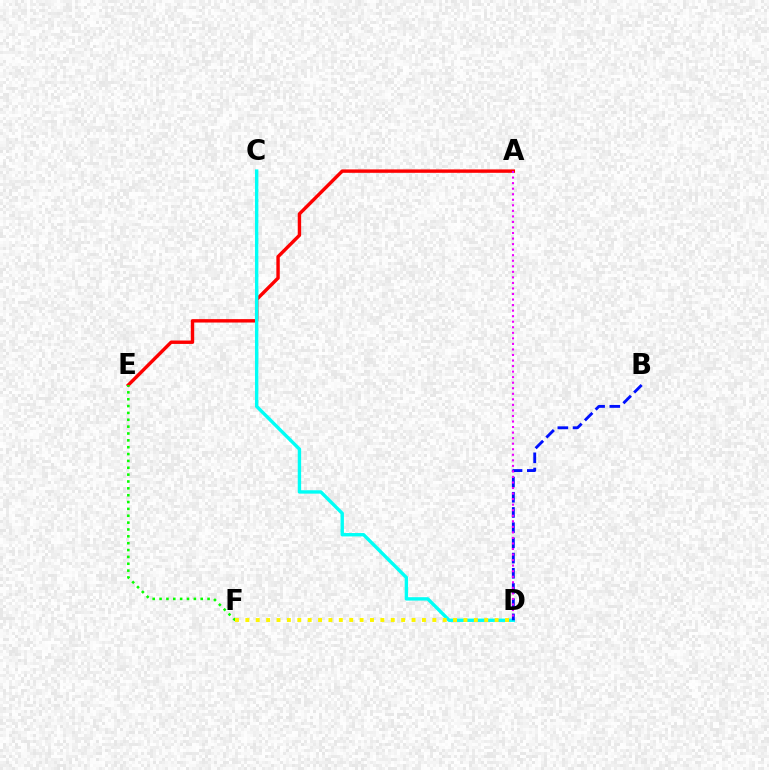{('A', 'E'): [{'color': '#ff0000', 'line_style': 'solid', 'thickness': 2.45}], ('C', 'D'): [{'color': '#00fff6', 'line_style': 'solid', 'thickness': 2.44}], ('E', 'F'): [{'color': '#08ff00', 'line_style': 'dotted', 'thickness': 1.86}], ('B', 'D'): [{'color': '#0010ff', 'line_style': 'dashed', 'thickness': 2.07}], ('D', 'F'): [{'color': '#fcf500', 'line_style': 'dotted', 'thickness': 2.82}], ('A', 'D'): [{'color': '#ee00ff', 'line_style': 'dotted', 'thickness': 1.51}]}